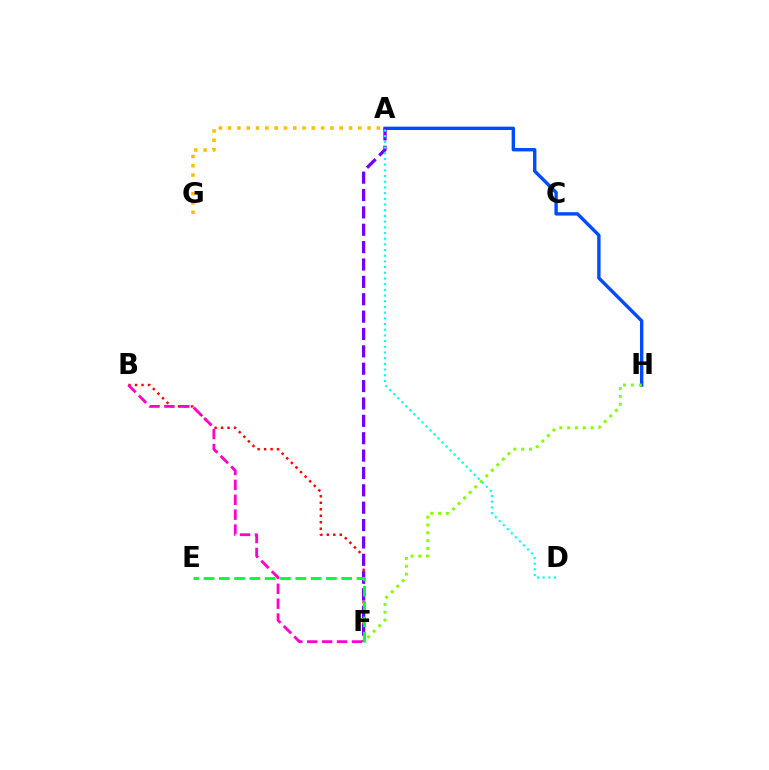{('A', 'H'): [{'color': '#004bff', 'line_style': 'solid', 'thickness': 2.43}], ('B', 'F'): [{'color': '#ff0000', 'line_style': 'dotted', 'thickness': 1.76}, {'color': '#ff00cf', 'line_style': 'dashed', 'thickness': 2.03}], ('A', 'G'): [{'color': '#ffbd00', 'line_style': 'dotted', 'thickness': 2.53}], ('F', 'H'): [{'color': '#84ff00', 'line_style': 'dotted', 'thickness': 2.13}], ('A', 'F'): [{'color': '#7200ff', 'line_style': 'dashed', 'thickness': 2.36}], ('E', 'F'): [{'color': '#00ff39', 'line_style': 'dashed', 'thickness': 2.08}], ('A', 'D'): [{'color': '#00fff6', 'line_style': 'dotted', 'thickness': 1.55}]}